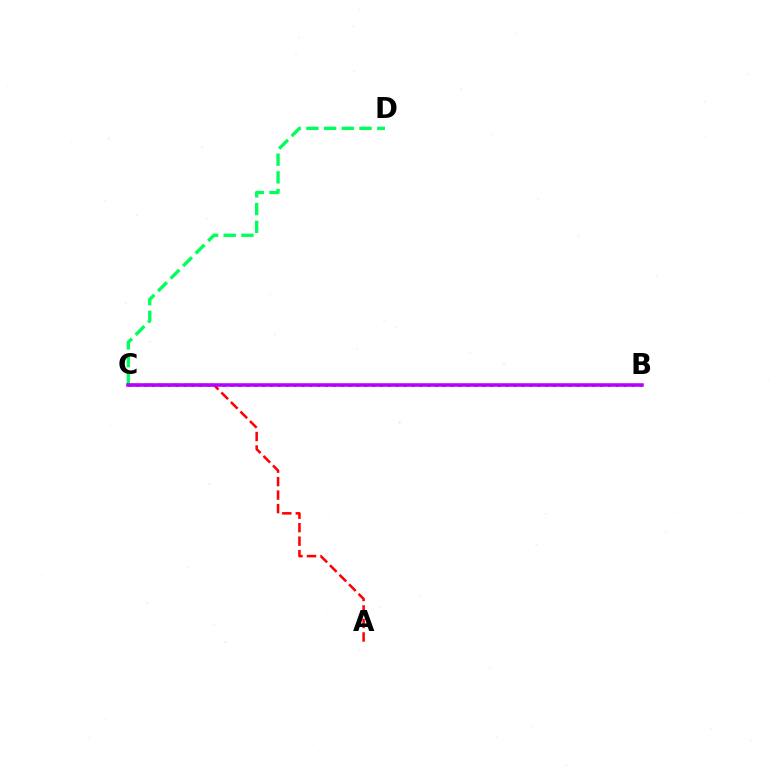{('B', 'C'): [{'color': '#d1ff00', 'line_style': 'dashed', 'thickness': 1.67}, {'color': '#0074ff', 'line_style': 'dotted', 'thickness': 2.14}, {'color': '#b900ff', 'line_style': 'solid', 'thickness': 2.56}], ('A', 'C'): [{'color': '#ff0000', 'line_style': 'dashed', 'thickness': 1.83}], ('C', 'D'): [{'color': '#00ff5c', 'line_style': 'dashed', 'thickness': 2.41}]}